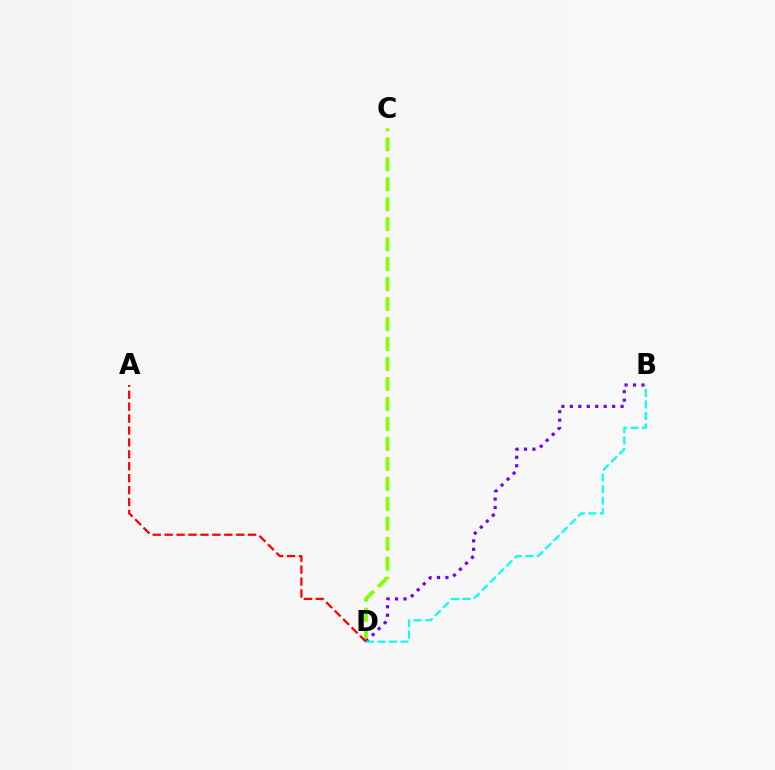{('C', 'D'): [{'color': '#84ff00', 'line_style': 'dashed', 'thickness': 2.71}], ('A', 'D'): [{'color': '#ff0000', 'line_style': 'dashed', 'thickness': 1.62}], ('B', 'D'): [{'color': '#7200ff', 'line_style': 'dotted', 'thickness': 2.3}, {'color': '#00fff6', 'line_style': 'dashed', 'thickness': 1.56}]}